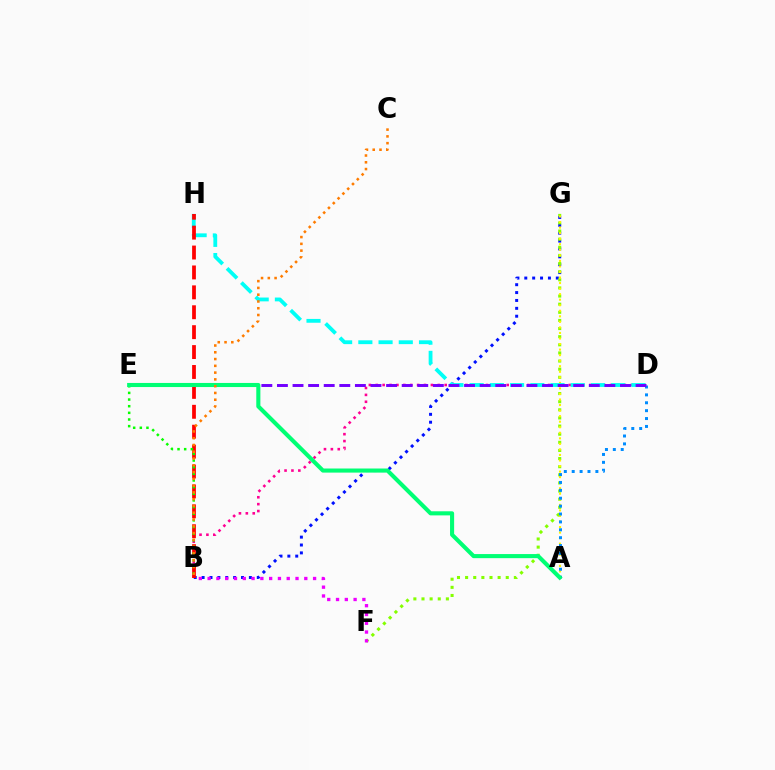{('B', 'D'): [{'color': '#ff0094', 'line_style': 'dotted', 'thickness': 1.87}], ('B', 'G'): [{'color': '#0010ff', 'line_style': 'dotted', 'thickness': 2.14}], ('F', 'G'): [{'color': '#84ff00', 'line_style': 'dotted', 'thickness': 2.21}], ('A', 'G'): [{'color': '#fcf500', 'line_style': 'dotted', 'thickness': 1.51}], ('D', 'H'): [{'color': '#00fff6', 'line_style': 'dashed', 'thickness': 2.75}], ('A', 'D'): [{'color': '#008cff', 'line_style': 'dotted', 'thickness': 2.14}], ('B', 'H'): [{'color': '#ff0000', 'line_style': 'dashed', 'thickness': 2.7}], ('D', 'E'): [{'color': '#7200ff', 'line_style': 'dashed', 'thickness': 2.12}], ('B', 'E'): [{'color': '#08ff00', 'line_style': 'dotted', 'thickness': 1.81}], ('B', 'F'): [{'color': '#ee00ff', 'line_style': 'dotted', 'thickness': 2.39}], ('A', 'E'): [{'color': '#00ff74', 'line_style': 'solid', 'thickness': 2.95}], ('B', 'C'): [{'color': '#ff7c00', 'line_style': 'dotted', 'thickness': 1.84}]}